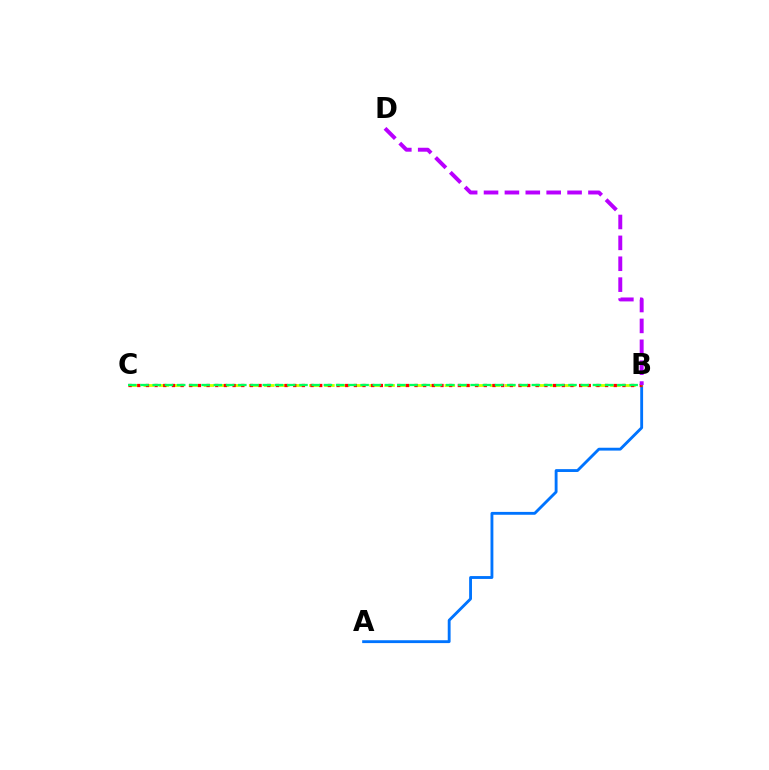{('A', 'B'): [{'color': '#0074ff', 'line_style': 'solid', 'thickness': 2.06}], ('B', 'C'): [{'color': '#d1ff00', 'line_style': 'dashed', 'thickness': 2.04}, {'color': '#ff0000', 'line_style': 'dotted', 'thickness': 2.35}, {'color': '#00ff5c', 'line_style': 'dashed', 'thickness': 1.66}], ('B', 'D'): [{'color': '#b900ff', 'line_style': 'dashed', 'thickness': 2.84}]}